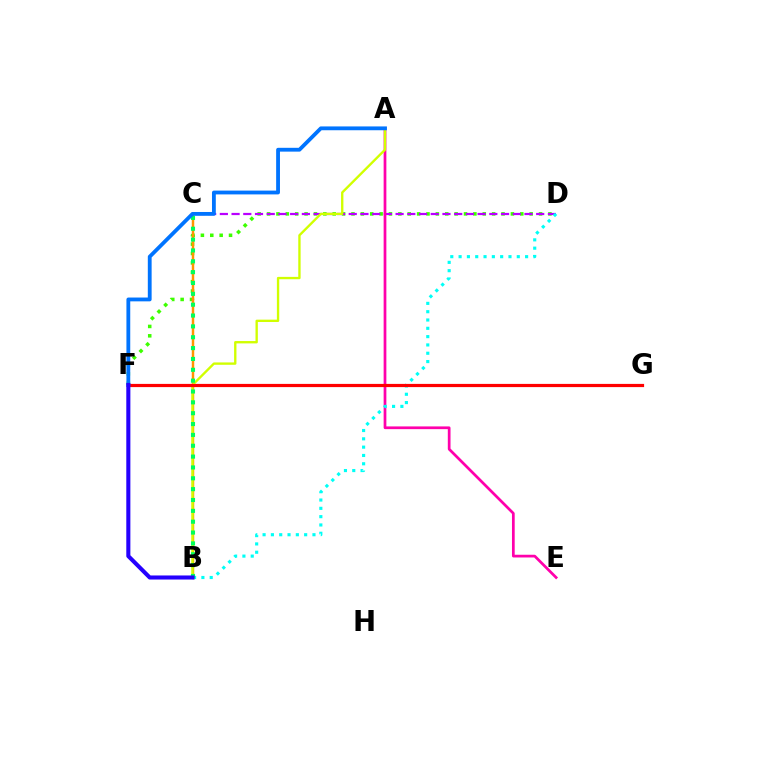{('D', 'F'): [{'color': '#3dff00', 'line_style': 'dotted', 'thickness': 2.55}], ('C', 'D'): [{'color': '#b900ff', 'line_style': 'dashed', 'thickness': 1.59}], ('A', 'E'): [{'color': '#ff00ac', 'line_style': 'solid', 'thickness': 1.96}], ('B', 'C'): [{'color': '#ff9400', 'line_style': 'solid', 'thickness': 1.77}, {'color': '#00ff5c', 'line_style': 'dotted', 'thickness': 2.95}], ('A', 'B'): [{'color': '#d1ff00', 'line_style': 'solid', 'thickness': 1.69}], ('B', 'D'): [{'color': '#00fff6', 'line_style': 'dotted', 'thickness': 2.26}], ('F', 'G'): [{'color': '#ff0000', 'line_style': 'solid', 'thickness': 2.31}], ('A', 'F'): [{'color': '#0074ff', 'line_style': 'solid', 'thickness': 2.75}], ('B', 'F'): [{'color': '#2500ff', 'line_style': 'solid', 'thickness': 2.93}]}